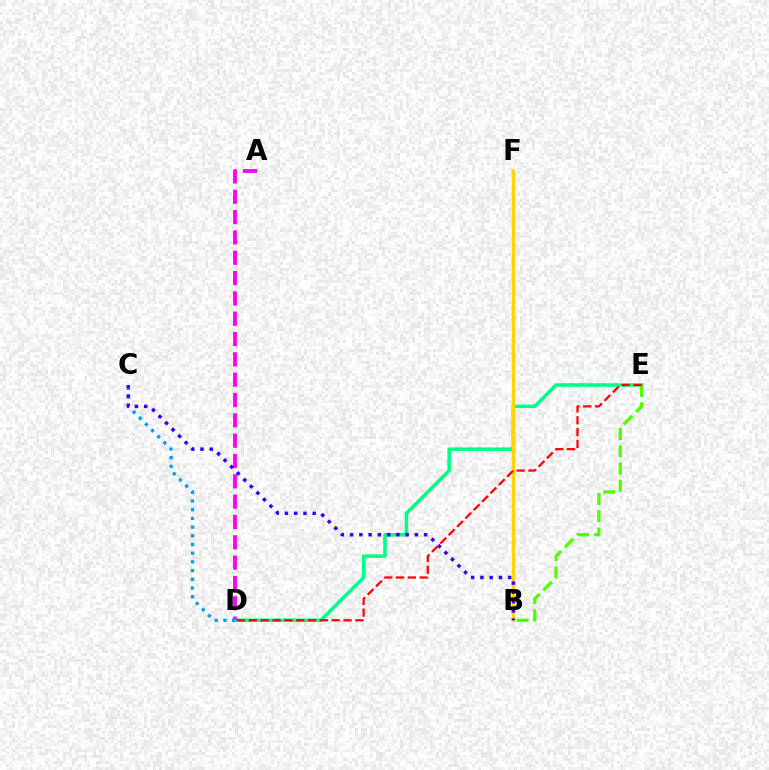{('D', 'E'): [{'color': '#00ff86', 'line_style': 'solid', 'thickness': 2.54}, {'color': '#ff0000', 'line_style': 'dashed', 'thickness': 1.61}], ('A', 'D'): [{'color': '#ff00ed', 'line_style': 'dashed', 'thickness': 2.76}], ('C', 'D'): [{'color': '#009eff', 'line_style': 'dotted', 'thickness': 2.36}], ('B', 'F'): [{'color': '#ffd500', 'line_style': 'solid', 'thickness': 2.49}], ('B', 'C'): [{'color': '#3700ff', 'line_style': 'dotted', 'thickness': 2.51}], ('B', 'E'): [{'color': '#4fff00', 'line_style': 'dashed', 'thickness': 2.35}]}